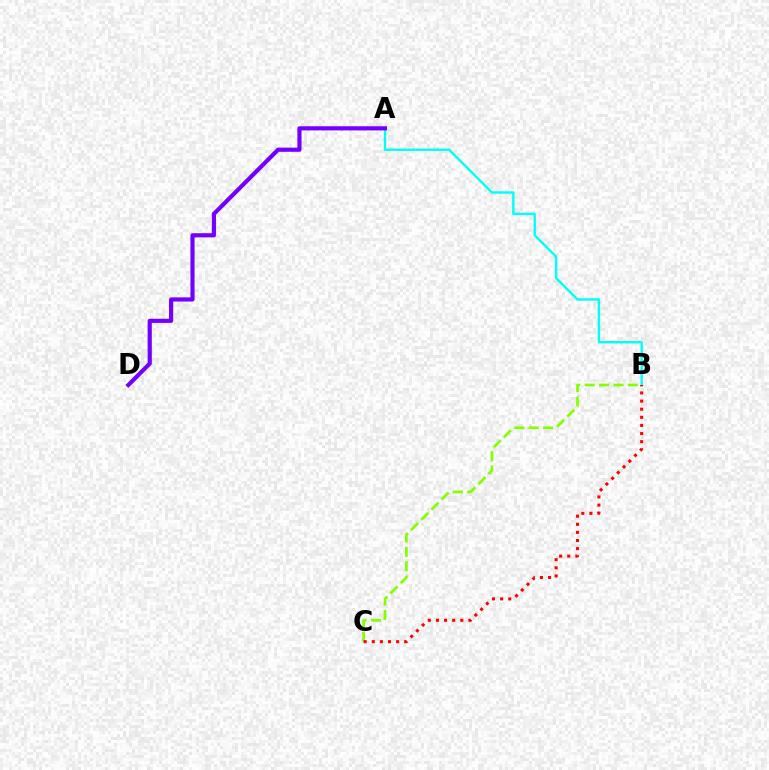{('B', 'C'): [{'color': '#84ff00', 'line_style': 'dashed', 'thickness': 1.95}, {'color': '#ff0000', 'line_style': 'dotted', 'thickness': 2.2}], ('A', 'B'): [{'color': '#00fff6', 'line_style': 'solid', 'thickness': 1.72}], ('A', 'D'): [{'color': '#7200ff', 'line_style': 'solid', 'thickness': 2.99}]}